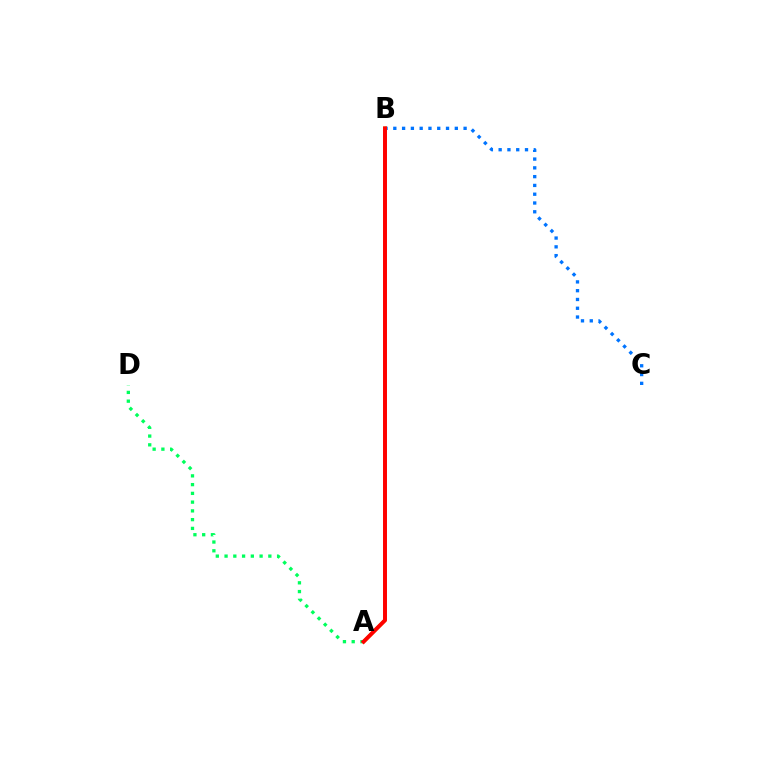{('A', 'B'): [{'color': '#b900ff', 'line_style': 'solid', 'thickness': 1.81}, {'color': '#d1ff00', 'line_style': 'solid', 'thickness': 2.48}, {'color': '#ff0000', 'line_style': 'solid', 'thickness': 2.84}], ('B', 'C'): [{'color': '#0074ff', 'line_style': 'dotted', 'thickness': 2.39}], ('A', 'D'): [{'color': '#00ff5c', 'line_style': 'dotted', 'thickness': 2.38}]}